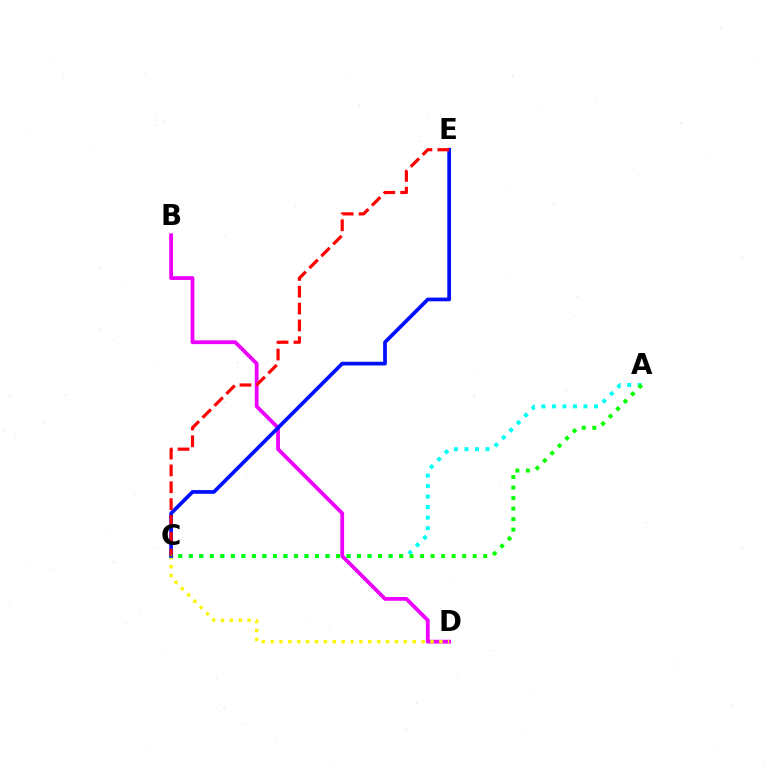{('B', 'D'): [{'color': '#ee00ff', 'line_style': 'solid', 'thickness': 2.72}], ('C', 'D'): [{'color': '#fcf500', 'line_style': 'dotted', 'thickness': 2.41}], ('A', 'C'): [{'color': '#00fff6', 'line_style': 'dotted', 'thickness': 2.86}, {'color': '#08ff00', 'line_style': 'dotted', 'thickness': 2.86}], ('C', 'E'): [{'color': '#0010ff', 'line_style': 'solid', 'thickness': 2.68}, {'color': '#ff0000', 'line_style': 'dashed', 'thickness': 2.29}]}